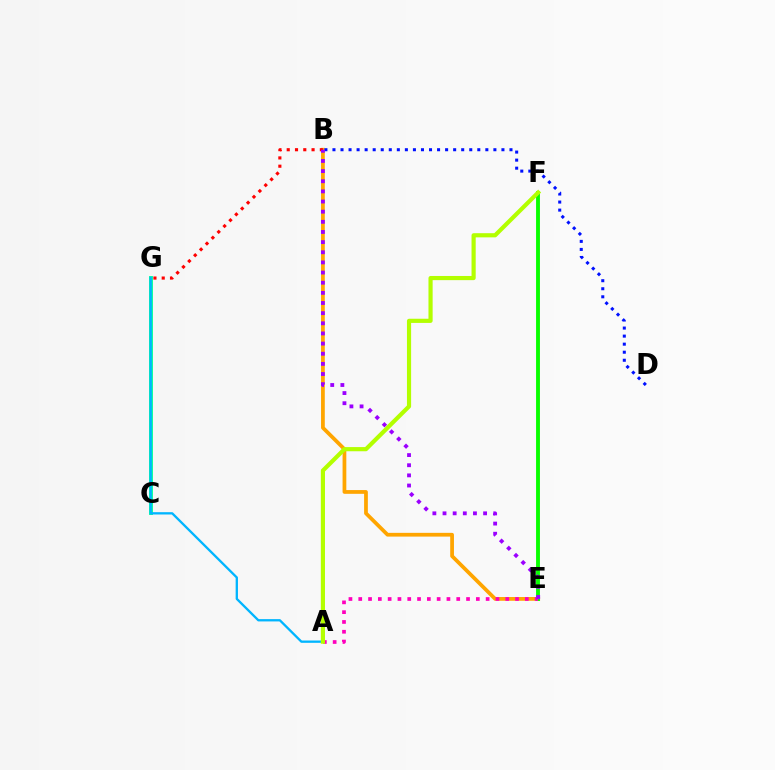{('C', 'G'): [{'color': '#00ff9d', 'line_style': 'solid', 'thickness': 2.8}], ('B', 'E'): [{'color': '#ffa500', 'line_style': 'solid', 'thickness': 2.7}, {'color': '#9b00ff', 'line_style': 'dotted', 'thickness': 2.76}], ('B', 'G'): [{'color': '#ff0000', 'line_style': 'dotted', 'thickness': 2.25}], ('B', 'D'): [{'color': '#0010ff', 'line_style': 'dotted', 'thickness': 2.19}], ('E', 'F'): [{'color': '#08ff00', 'line_style': 'solid', 'thickness': 2.78}], ('A', 'E'): [{'color': '#ff00bd', 'line_style': 'dotted', 'thickness': 2.66}], ('A', 'G'): [{'color': '#00b5ff', 'line_style': 'solid', 'thickness': 1.66}], ('A', 'F'): [{'color': '#b3ff00', 'line_style': 'solid', 'thickness': 3.0}]}